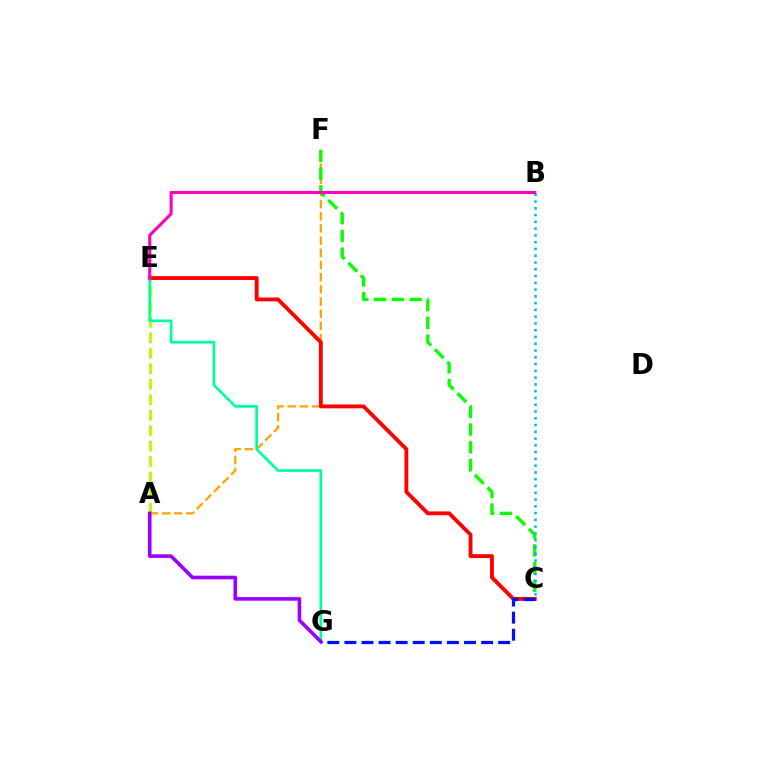{('A', 'F'): [{'color': '#ffa500', 'line_style': 'dashed', 'thickness': 1.65}], ('A', 'E'): [{'color': '#b3ff00', 'line_style': 'dashed', 'thickness': 2.1}], ('C', 'F'): [{'color': '#08ff00', 'line_style': 'dashed', 'thickness': 2.41}], ('B', 'C'): [{'color': '#00b5ff', 'line_style': 'dotted', 'thickness': 1.84}], ('C', 'E'): [{'color': '#ff0000', 'line_style': 'solid', 'thickness': 2.78}], ('E', 'G'): [{'color': '#00ff9d', 'line_style': 'solid', 'thickness': 1.96}], ('B', 'E'): [{'color': '#ff00bd', 'line_style': 'solid', 'thickness': 2.23}], ('A', 'G'): [{'color': '#9b00ff', 'line_style': 'solid', 'thickness': 2.61}], ('C', 'G'): [{'color': '#0010ff', 'line_style': 'dashed', 'thickness': 2.32}]}